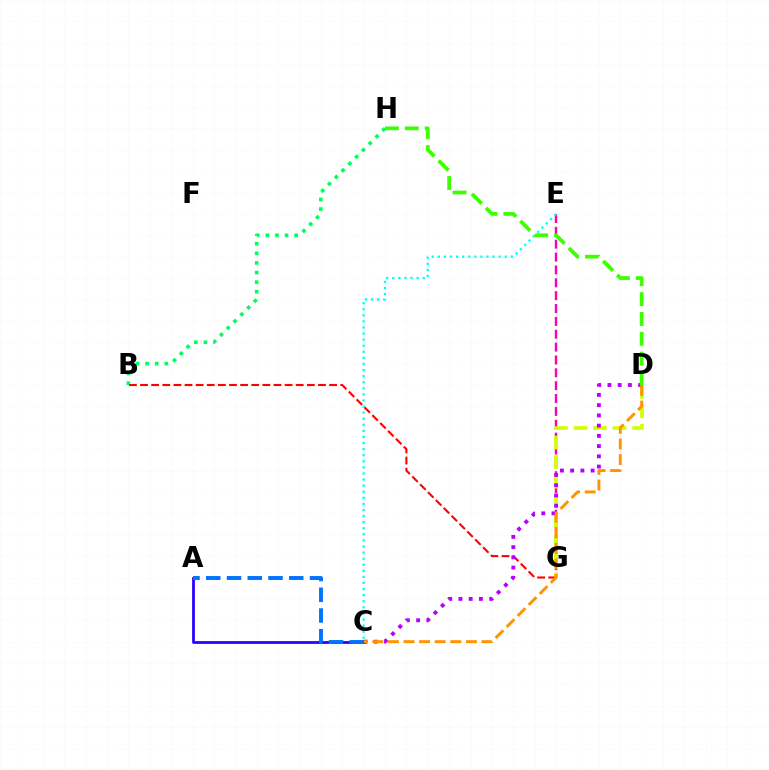{('E', 'G'): [{'color': '#ff00ac', 'line_style': 'dashed', 'thickness': 1.75}], ('B', 'H'): [{'color': '#00ff5c', 'line_style': 'dotted', 'thickness': 2.61}], ('D', 'G'): [{'color': '#d1ff00', 'line_style': 'dashed', 'thickness': 2.65}], ('C', 'E'): [{'color': '#00fff6', 'line_style': 'dotted', 'thickness': 1.65}], ('A', 'C'): [{'color': '#2500ff', 'line_style': 'solid', 'thickness': 1.98}, {'color': '#0074ff', 'line_style': 'dashed', 'thickness': 2.82}], ('B', 'G'): [{'color': '#ff0000', 'line_style': 'dashed', 'thickness': 1.51}], ('C', 'D'): [{'color': '#b900ff', 'line_style': 'dotted', 'thickness': 2.78}, {'color': '#ff9400', 'line_style': 'dashed', 'thickness': 2.12}], ('D', 'H'): [{'color': '#3dff00', 'line_style': 'dashed', 'thickness': 2.7}]}